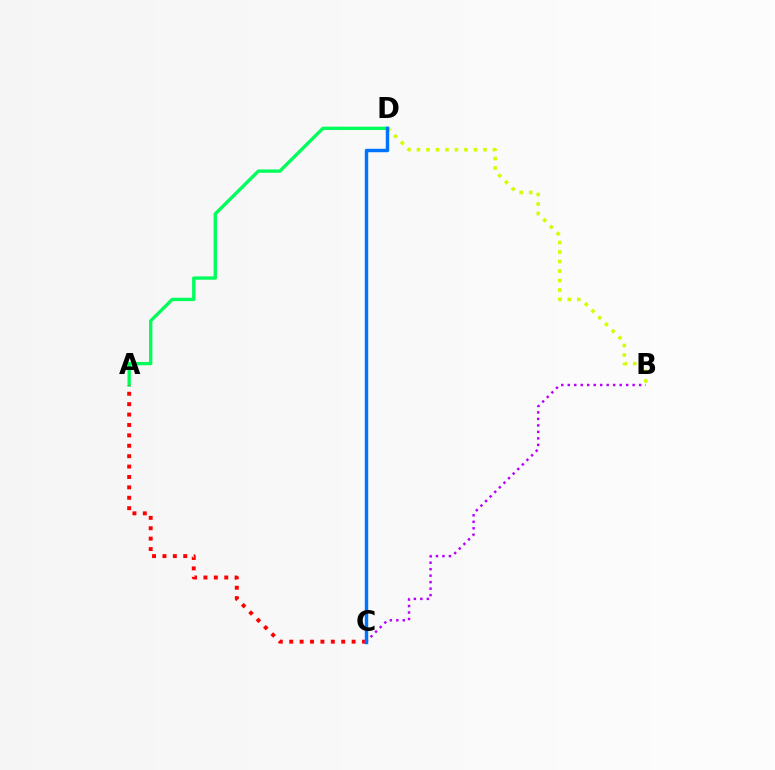{('B', 'C'): [{'color': '#b900ff', 'line_style': 'dotted', 'thickness': 1.76}], ('A', 'D'): [{'color': '#00ff5c', 'line_style': 'solid', 'thickness': 2.41}], ('B', 'D'): [{'color': '#d1ff00', 'line_style': 'dotted', 'thickness': 2.58}], ('A', 'C'): [{'color': '#ff0000', 'line_style': 'dotted', 'thickness': 2.83}], ('C', 'D'): [{'color': '#0074ff', 'line_style': 'solid', 'thickness': 2.48}]}